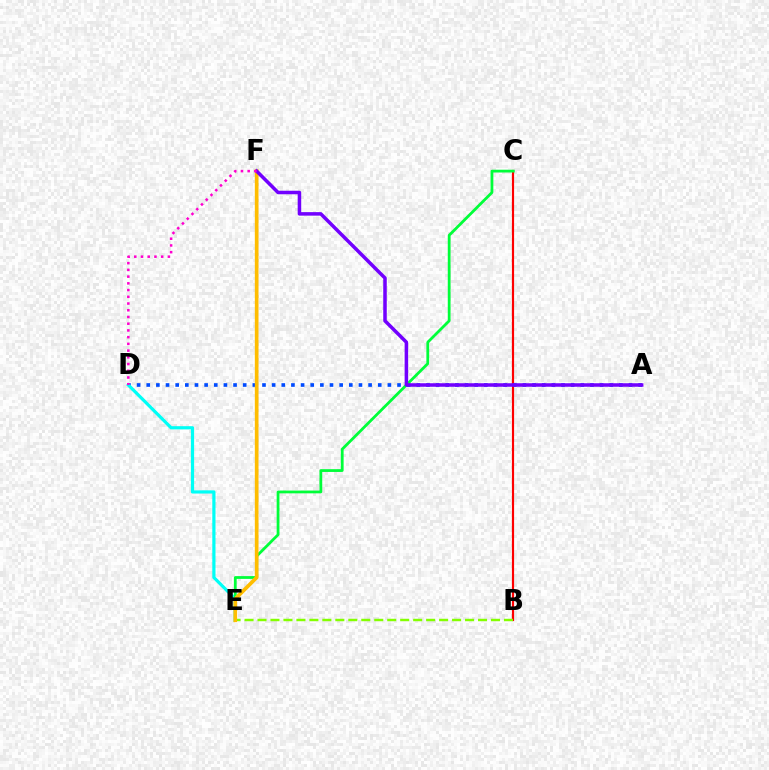{('B', 'C'): [{'color': '#ff0000', 'line_style': 'solid', 'thickness': 1.56}], ('A', 'D'): [{'color': '#004bff', 'line_style': 'dotted', 'thickness': 2.62}], ('D', 'E'): [{'color': '#00fff6', 'line_style': 'solid', 'thickness': 2.3}], ('B', 'E'): [{'color': '#84ff00', 'line_style': 'dashed', 'thickness': 1.76}], ('C', 'E'): [{'color': '#00ff39', 'line_style': 'solid', 'thickness': 2.01}], ('E', 'F'): [{'color': '#ffbd00', 'line_style': 'solid', 'thickness': 2.66}], ('A', 'F'): [{'color': '#7200ff', 'line_style': 'solid', 'thickness': 2.54}], ('D', 'F'): [{'color': '#ff00cf', 'line_style': 'dotted', 'thickness': 1.83}]}